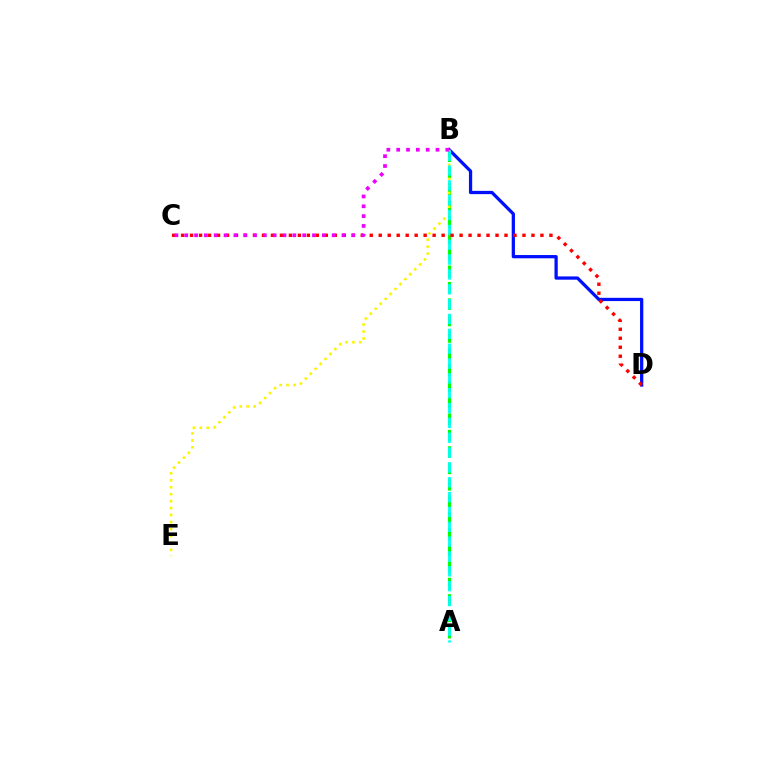{('A', 'B'): [{'color': '#08ff00', 'line_style': 'dashed', 'thickness': 2.23}, {'color': '#00fff6', 'line_style': 'dashed', 'thickness': 2.02}], ('B', 'D'): [{'color': '#0010ff', 'line_style': 'solid', 'thickness': 2.35}], ('B', 'E'): [{'color': '#fcf500', 'line_style': 'dotted', 'thickness': 1.89}], ('C', 'D'): [{'color': '#ff0000', 'line_style': 'dotted', 'thickness': 2.44}], ('B', 'C'): [{'color': '#ee00ff', 'line_style': 'dotted', 'thickness': 2.67}]}